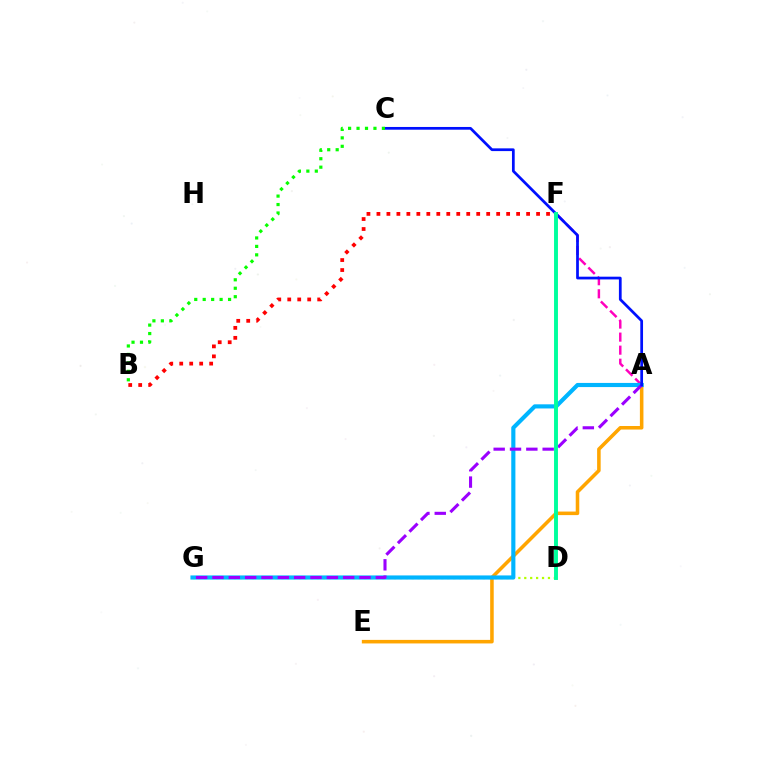{('A', 'E'): [{'color': '#ffa500', 'line_style': 'solid', 'thickness': 2.56}], ('A', 'F'): [{'color': '#ff00bd', 'line_style': 'dashed', 'thickness': 1.77}], ('D', 'G'): [{'color': '#b3ff00', 'line_style': 'dotted', 'thickness': 1.61}], ('A', 'G'): [{'color': '#00b5ff', 'line_style': 'solid', 'thickness': 2.98}, {'color': '#9b00ff', 'line_style': 'dashed', 'thickness': 2.22}], ('A', 'C'): [{'color': '#0010ff', 'line_style': 'solid', 'thickness': 1.97}], ('B', 'C'): [{'color': '#08ff00', 'line_style': 'dotted', 'thickness': 2.3}], ('B', 'F'): [{'color': '#ff0000', 'line_style': 'dotted', 'thickness': 2.71}], ('D', 'F'): [{'color': '#00ff9d', 'line_style': 'solid', 'thickness': 2.82}]}